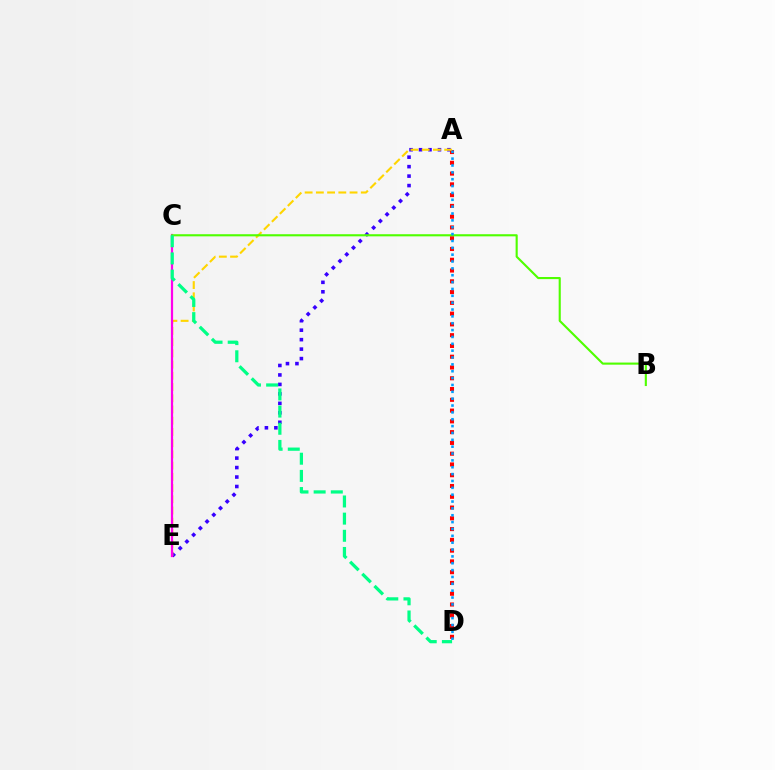{('A', 'E'): [{'color': '#3700ff', 'line_style': 'dotted', 'thickness': 2.57}, {'color': '#ffd500', 'line_style': 'dashed', 'thickness': 1.53}], ('A', 'D'): [{'color': '#ff0000', 'line_style': 'dotted', 'thickness': 2.93}, {'color': '#009eff', 'line_style': 'dotted', 'thickness': 1.86}], ('C', 'E'): [{'color': '#ff00ed', 'line_style': 'solid', 'thickness': 1.6}], ('B', 'C'): [{'color': '#4fff00', 'line_style': 'solid', 'thickness': 1.53}], ('C', 'D'): [{'color': '#00ff86', 'line_style': 'dashed', 'thickness': 2.33}]}